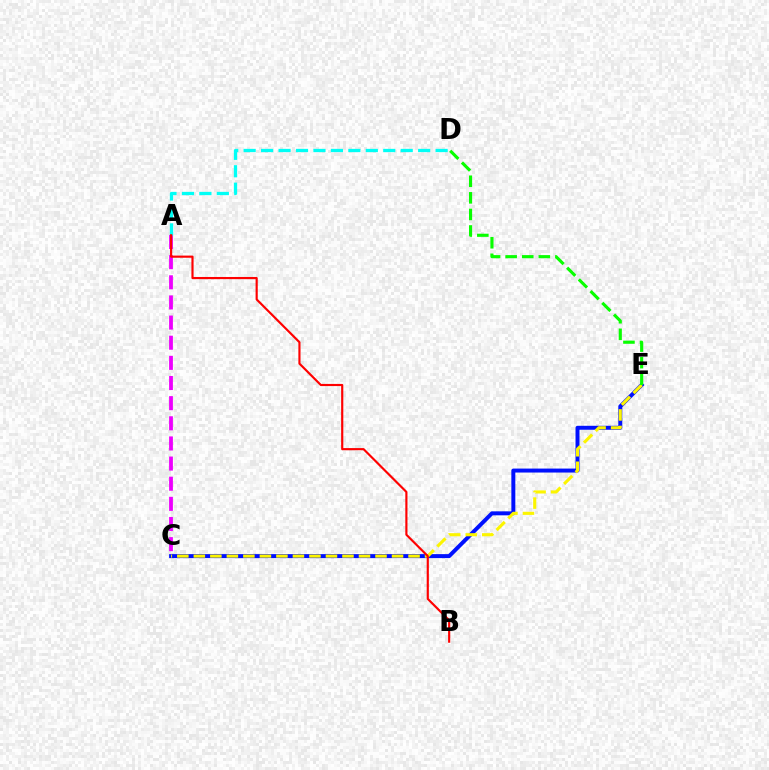{('C', 'E'): [{'color': '#0010ff', 'line_style': 'solid', 'thickness': 2.86}, {'color': '#fcf500', 'line_style': 'dashed', 'thickness': 2.24}], ('A', 'C'): [{'color': '#ee00ff', 'line_style': 'dashed', 'thickness': 2.74}], ('D', 'E'): [{'color': '#08ff00', 'line_style': 'dashed', 'thickness': 2.25}], ('A', 'D'): [{'color': '#00fff6', 'line_style': 'dashed', 'thickness': 2.37}], ('A', 'B'): [{'color': '#ff0000', 'line_style': 'solid', 'thickness': 1.55}]}